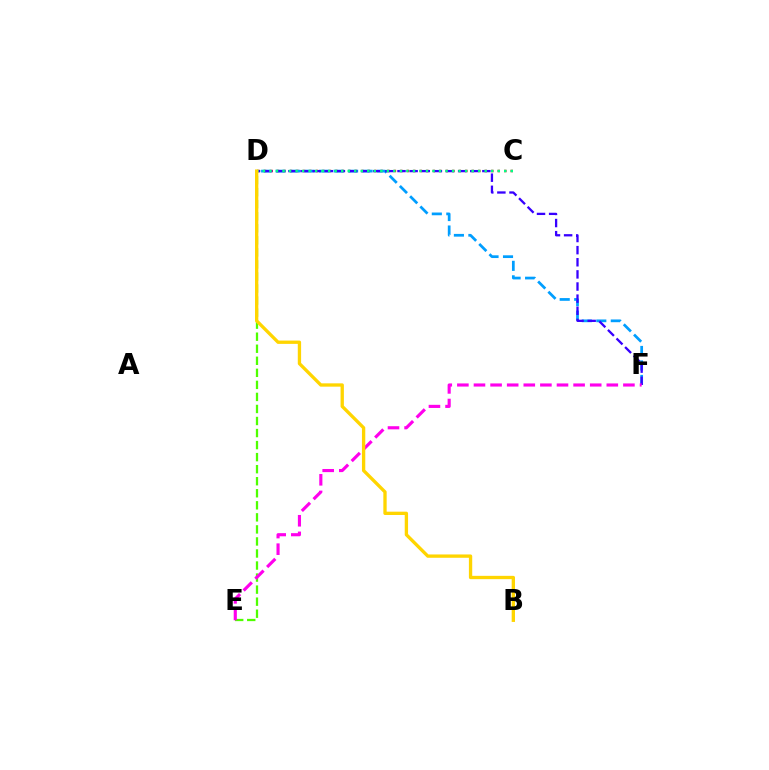{('C', 'D'): [{'color': '#ff0000', 'line_style': 'dotted', 'thickness': 1.76}, {'color': '#00ff86', 'line_style': 'dotted', 'thickness': 1.77}], ('D', 'E'): [{'color': '#4fff00', 'line_style': 'dashed', 'thickness': 1.64}], ('D', 'F'): [{'color': '#009eff', 'line_style': 'dashed', 'thickness': 1.97}, {'color': '#3700ff', 'line_style': 'dashed', 'thickness': 1.65}], ('E', 'F'): [{'color': '#ff00ed', 'line_style': 'dashed', 'thickness': 2.26}], ('B', 'D'): [{'color': '#ffd500', 'line_style': 'solid', 'thickness': 2.39}]}